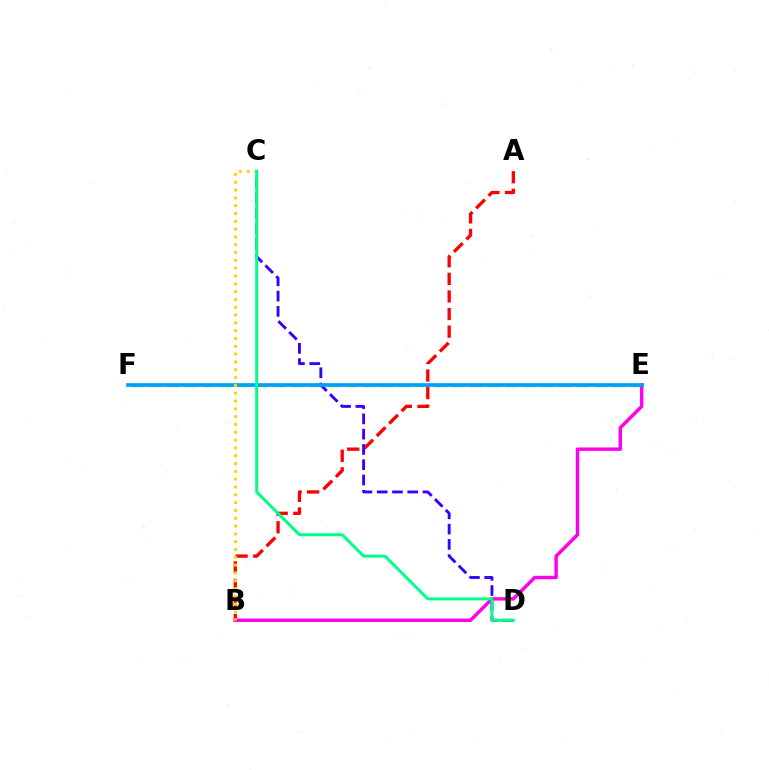{('E', 'F'): [{'color': '#4fff00', 'line_style': 'dashed', 'thickness': 2.42}, {'color': '#009eff', 'line_style': 'solid', 'thickness': 2.62}], ('B', 'E'): [{'color': '#ff00ed', 'line_style': 'solid', 'thickness': 2.47}], ('A', 'B'): [{'color': '#ff0000', 'line_style': 'dashed', 'thickness': 2.39}], ('C', 'D'): [{'color': '#3700ff', 'line_style': 'dashed', 'thickness': 2.07}, {'color': '#00ff86', 'line_style': 'solid', 'thickness': 2.13}], ('B', 'C'): [{'color': '#ffd500', 'line_style': 'dotted', 'thickness': 2.12}]}